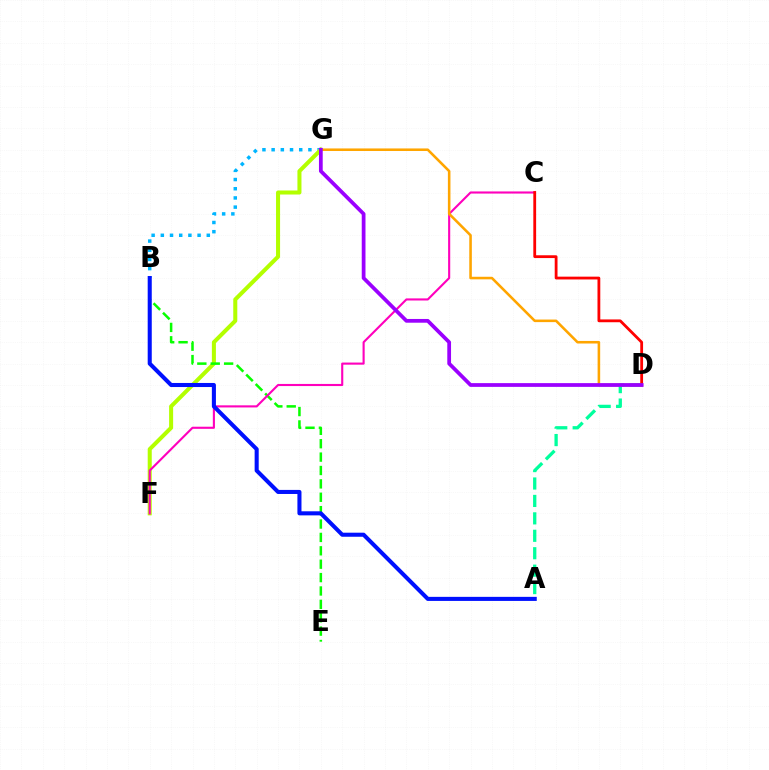{('A', 'D'): [{'color': '#00ff9d', 'line_style': 'dashed', 'thickness': 2.37}], ('B', 'G'): [{'color': '#00b5ff', 'line_style': 'dotted', 'thickness': 2.5}], ('F', 'G'): [{'color': '#b3ff00', 'line_style': 'solid', 'thickness': 2.91}], ('B', 'E'): [{'color': '#08ff00', 'line_style': 'dashed', 'thickness': 1.82}], ('C', 'F'): [{'color': '#ff00bd', 'line_style': 'solid', 'thickness': 1.52}], ('C', 'D'): [{'color': '#ff0000', 'line_style': 'solid', 'thickness': 2.02}], ('A', 'B'): [{'color': '#0010ff', 'line_style': 'solid', 'thickness': 2.93}], ('D', 'G'): [{'color': '#ffa500', 'line_style': 'solid', 'thickness': 1.85}, {'color': '#9b00ff', 'line_style': 'solid', 'thickness': 2.7}]}